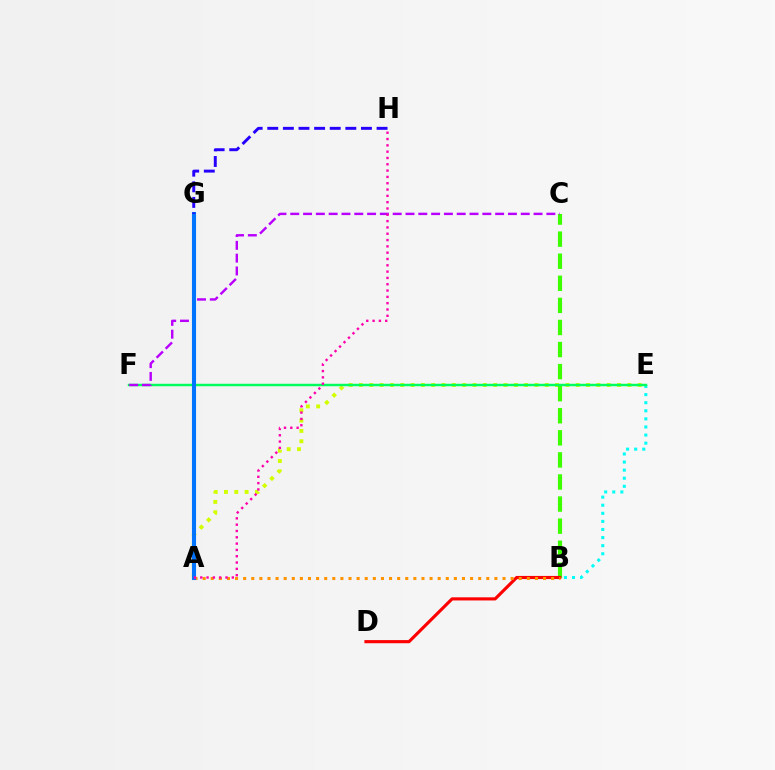{('B', 'E'): [{'color': '#00fff6', 'line_style': 'dotted', 'thickness': 2.2}], ('A', 'E'): [{'color': '#d1ff00', 'line_style': 'dotted', 'thickness': 2.8}], ('B', 'C'): [{'color': '#3dff00', 'line_style': 'dashed', 'thickness': 3.0}], ('B', 'D'): [{'color': '#ff0000', 'line_style': 'solid', 'thickness': 2.25}], ('E', 'F'): [{'color': '#00ff5c', 'line_style': 'solid', 'thickness': 1.78}], ('C', 'F'): [{'color': '#b900ff', 'line_style': 'dashed', 'thickness': 1.74}], ('A', 'B'): [{'color': '#ff9400', 'line_style': 'dotted', 'thickness': 2.2}], ('A', 'G'): [{'color': '#0074ff', 'line_style': 'solid', 'thickness': 2.94}], ('G', 'H'): [{'color': '#2500ff', 'line_style': 'dashed', 'thickness': 2.12}], ('A', 'H'): [{'color': '#ff00ac', 'line_style': 'dotted', 'thickness': 1.72}]}